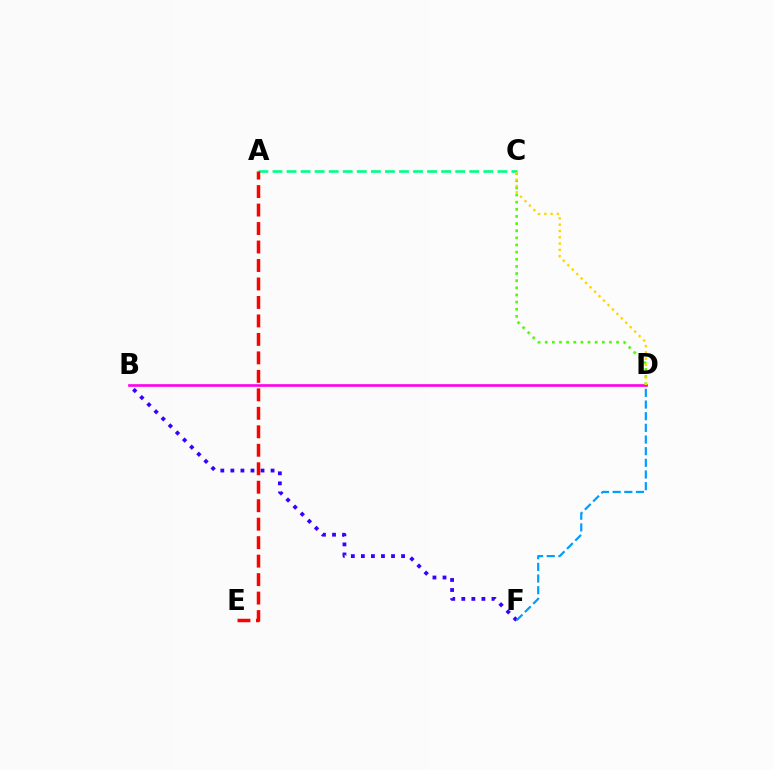{('B', 'F'): [{'color': '#3700ff', 'line_style': 'dotted', 'thickness': 2.73}], ('A', 'C'): [{'color': '#00ff86', 'line_style': 'dashed', 'thickness': 1.91}], ('A', 'E'): [{'color': '#ff0000', 'line_style': 'dashed', 'thickness': 2.51}], ('D', 'F'): [{'color': '#009eff', 'line_style': 'dashed', 'thickness': 1.58}], ('B', 'D'): [{'color': '#ff00ed', 'line_style': 'solid', 'thickness': 1.91}], ('C', 'D'): [{'color': '#4fff00', 'line_style': 'dotted', 'thickness': 1.94}, {'color': '#ffd500', 'line_style': 'dotted', 'thickness': 1.71}]}